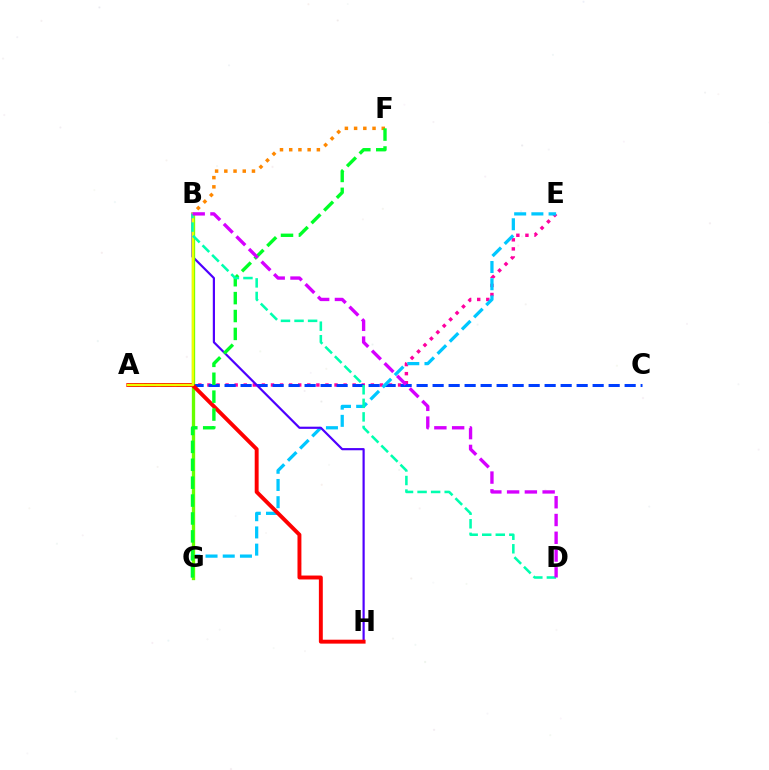{('A', 'E'): [{'color': '#ff00a0', 'line_style': 'dotted', 'thickness': 2.47}], ('A', 'C'): [{'color': '#003fff', 'line_style': 'dashed', 'thickness': 2.17}], ('E', 'G'): [{'color': '#00c7ff', 'line_style': 'dashed', 'thickness': 2.34}], ('B', 'F'): [{'color': '#ff8800', 'line_style': 'dotted', 'thickness': 2.5}], ('B', 'H'): [{'color': '#4f00ff', 'line_style': 'solid', 'thickness': 1.58}], ('B', 'G'): [{'color': '#66ff00', 'line_style': 'solid', 'thickness': 2.39}], ('A', 'H'): [{'color': '#ff0000', 'line_style': 'solid', 'thickness': 2.82}], ('A', 'B'): [{'color': '#eeff00', 'line_style': 'solid', 'thickness': 1.76}], ('F', 'G'): [{'color': '#00ff27', 'line_style': 'dashed', 'thickness': 2.43}], ('B', 'D'): [{'color': '#00ffaf', 'line_style': 'dashed', 'thickness': 1.84}, {'color': '#d600ff', 'line_style': 'dashed', 'thickness': 2.41}]}